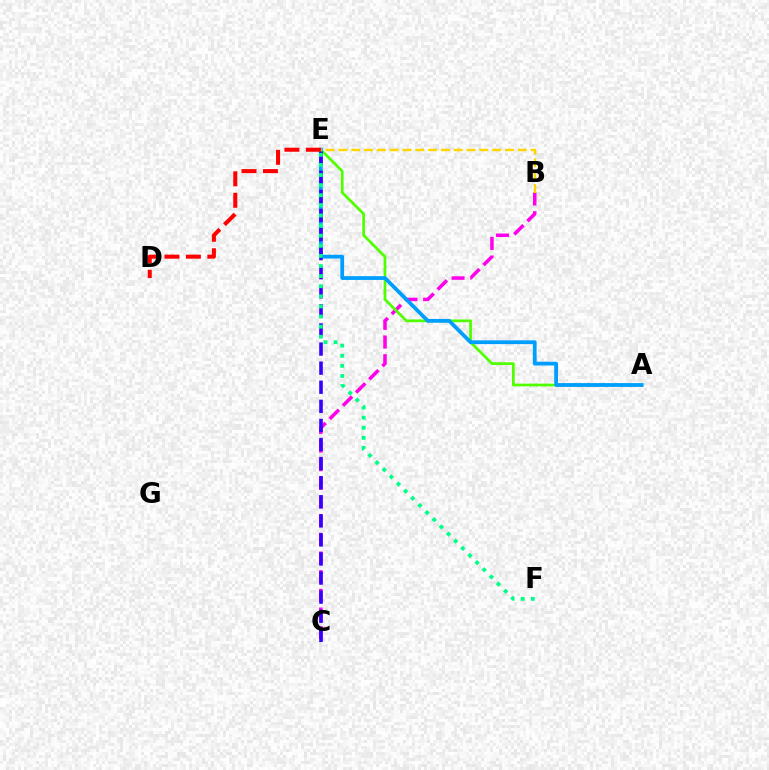{('B', 'C'): [{'color': '#ff00ed', 'line_style': 'dashed', 'thickness': 2.54}], ('A', 'E'): [{'color': '#4fff00', 'line_style': 'solid', 'thickness': 1.96}, {'color': '#009eff', 'line_style': 'solid', 'thickness': 2.73}], ('C', 'E'): [{'color': '#3700ff', 'line_style': 'dashed', 'thickness': 2.59}], ('E', 'F'): [{'color': '#00ff86', 'line_style': 'dotted', 'thickness': 2.75}], ('D', 'E'): [{'color': '#ff0000', 'line_style': 'dashed', 'thickness': 2.91}], ('B', 'E'): [{'color': '#ffd500', 'line_style': 'dashed', 'thickness': 1.74}]}